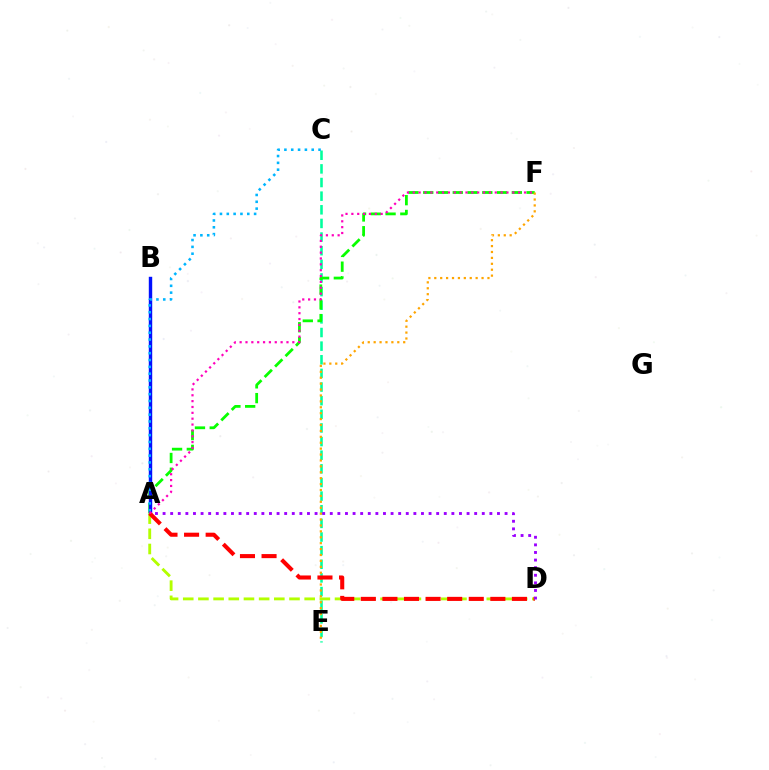{('C', 'E'): [{'color': '#00ff9d', 'line_style': 'dashed', 'thickness': 1.85}], ('A', 'F'): [{'color': '#08ff00', 'line_style': 'dashed', 'thickness': 2.01}, {'color': '#ff00bd', 'line_style': 'dotted', 'thickness': 1.59}], ('E', 'F'): [{'color': '#ffa500', 'line_style': 'dotted', 'thickness': 1.61}], ('A', 'B'): [{'color': '#0010ff', 'line_style': 'solid', 'thickness': 2.46}], ('A', 'D'): [{'color': '#b3ff00', 'line_style': 'dashed', 'thickness': 2.06}, {'color': '#ff0000', 'line_style': 'dashed', 'thickness': 2.93}, {'color': '#9b00ff', 'line_style': 'dotted', 'thickness': 2.06}], ('A', 'C'): [{'color': '#00b5ff', 'line_style': 'dotted', 'thickness': 1.86}]}